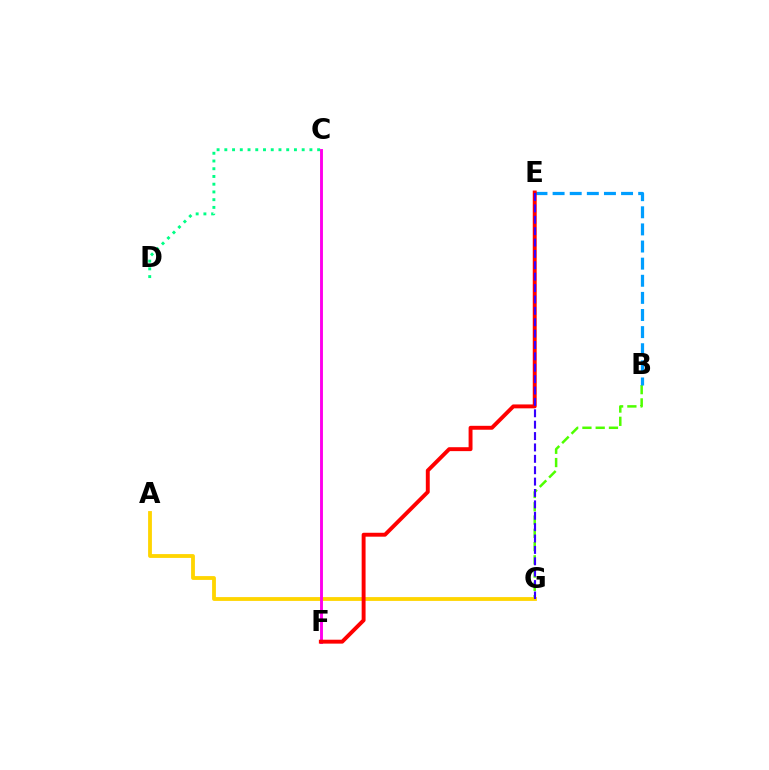{('B', 'G'): [{'color': '#4fff00', 'line_style': 'dashed', 'thickness': 1.8}], ('A', 'G'): [{'color': '#ffd500', 'line_style': 'solid', 'thickness': 2.74}], ('B', 'E'): [{'color': '#009eff', 'line_style': 'dashed', 'thickness': 2.33}], ('C', 'D'): [{'color': '#00ff86', 'line_style': 'dotted', 'thickness': 2.1}], ('C', 'F'): [{'color': '#ff00ed', 'line_style': 'solid', 'thickness': 2.09}], ('E', 'F'): [{'color': '#ff0000', 'line_style': 'solid', 'thickness': 2.82}], ('E', 'G'): [{'color': '#3700ff', 'line_style': 'dashed', 'thickness': 1.55}]}